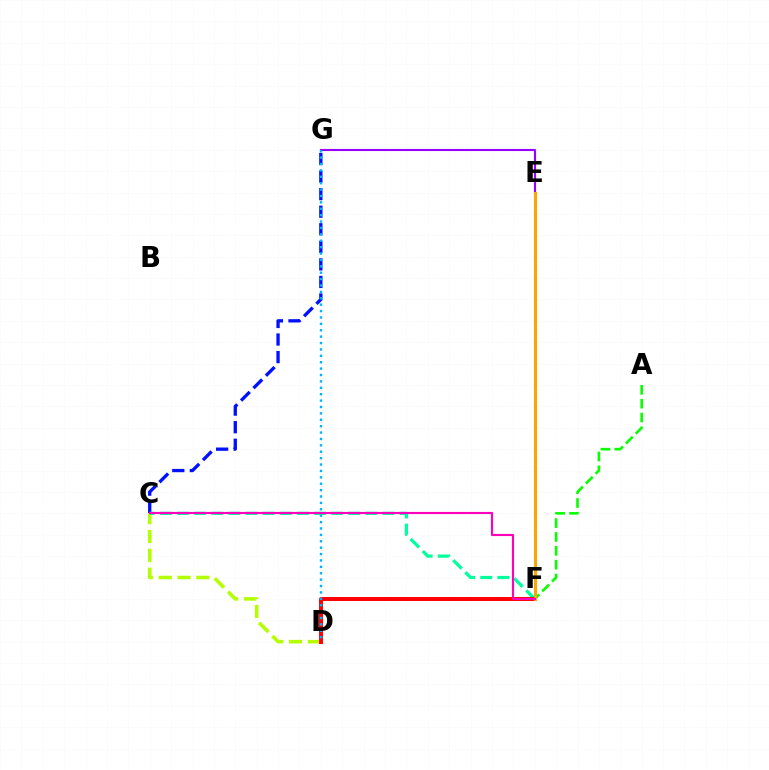{('E', 'G'): [{'color': '#9b00ff', 'line_style': 'solid', 'thickness': 1.52}], ('C', 'G'): [{'color': '#0010ff', 'line_style': 'dashed', 'thickness': 2.39}], ('C', 'D'): [{'color': '#b3ff00', 'line_style': 'dashed', 'thickness': 2.56}], ('A', 'F'): [{'color': '#08ff00', 'line_style': 'dashed', 'thickness': 1.88}], ('C', 'F'): [{'color': '#00ff9d', 'line_style': 'dashed', 'thickness': 2.33}, {'color': '#ff00bd', 'line_style': 'solid', 'thickness': 1.53}], ('D', 'F'): [{'color': '#ff0000', 'line_style': 'solid', 'thickness': 2.85}], ('E', 'F'): [{'color': '#ffa500', 'line_style': 'solid', 'thickness': 2.22}], ('D', 'G'): [{'color': '#00b5ff', 'line_style': 'dotted', 'thickness': 1.74}]}